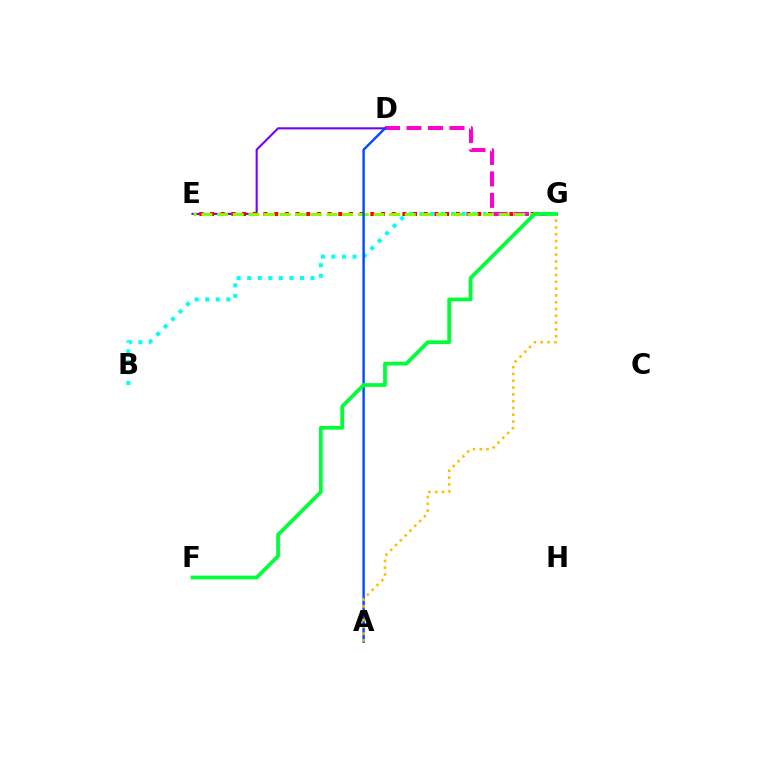{('D', 'E'): [{'color': '#7200ff', 'line_style': 'solid', 'thickness': 1.5}], ('B', 'G'): [{'color': '#00fff6', 'line_style': 'dotted', 'thickness': 2.87}], ('E', 'G'): [{'color': '#ff0000', 'line_style': 'dotted', 'thickness': 2.9}, {'color': '#84ff00', 'line_style': 'dashed', 'thickness': 2.12}], ('D', 'G'): [{'color': '#ff00cf', 'line_style': 'dashed', 'thickness': 2.92}], ('A', 'D'): [{'color': '#004bff', 'line_style': 'solid', 'thickness': 1.73}], ('A', 'G'): [{'color': '#ffbd00', 'line_style': 'dotted', 'thickness': 1.85}], ('F', 'G'): [{'color': '#00ff39', 'line_style': 'solid', 'thickness': 2.7}]}